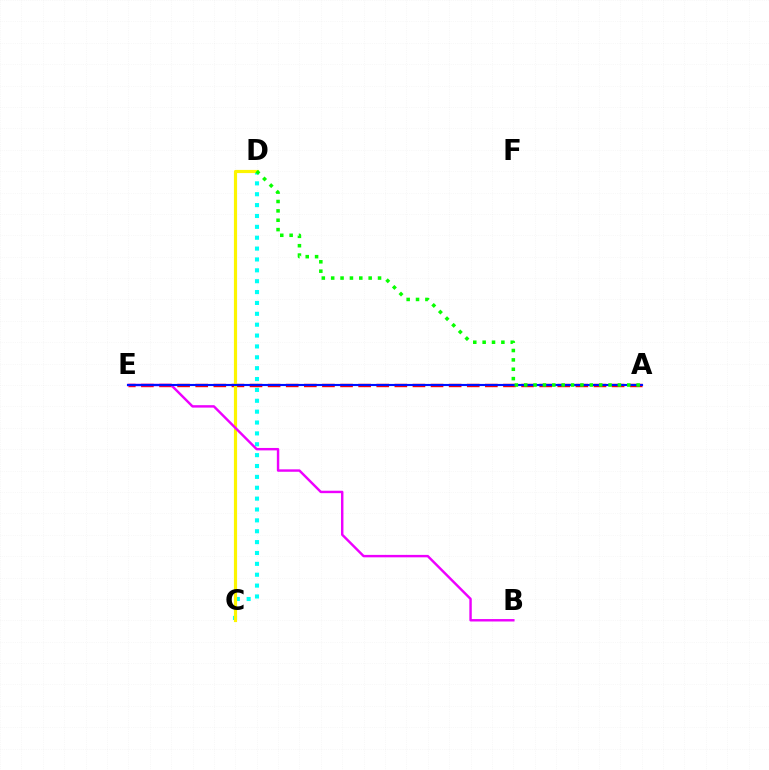{('C', 'D'): [{'color': '#00fff6', 'line_style': 'dotted', 'thickness': 2.95}, {'color': '#fcf500', 'line_style': 'solid', 'thickness': 2.28}], ('A', 'E'): [{'color': '#ff0000', 'line_style': 'dashed', 'thickness': 2.46}, {'color': '#0010ff', 'line_style': 'solid', 'thickness': 1.54}], ('B', 'E'): [{'color': '#ee00ff', 'line_style': 'solid', 'thickness': 1.75}], ('A', 'D'): [{'color': '#08ff00', 'line_style': 'dotted', 'thickness': 2.55}]}